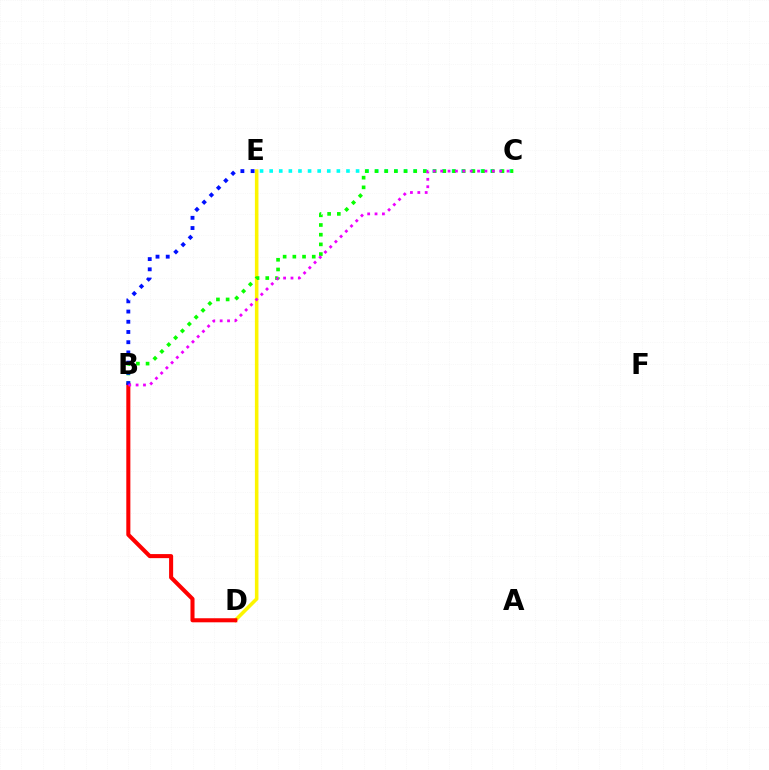{('C', 'E'): [{'color': '#00fff6', 'line_style': 'dotted', 'thickness': 2.61}], ('D', 'E'): [{'color': '#fcf500', 'line_style': 'solid', 'thickness': 2.56}], ('B', 'C'): [{'color': '#08ff00', 'line_style': 'dotted', 'thickness': 2.63}, {'color': '#ee00ff', 'line_style': 'dotted', 'thickness': 2.0}], ('B', 'D'): [{'color': '#ff0000', 'line_style': 'solid', 'thickness': 2.92}], ('B', 'E'): [{'color': '#0010ff', 'line_style': 'dotted', 'thickness': 2.78}]}